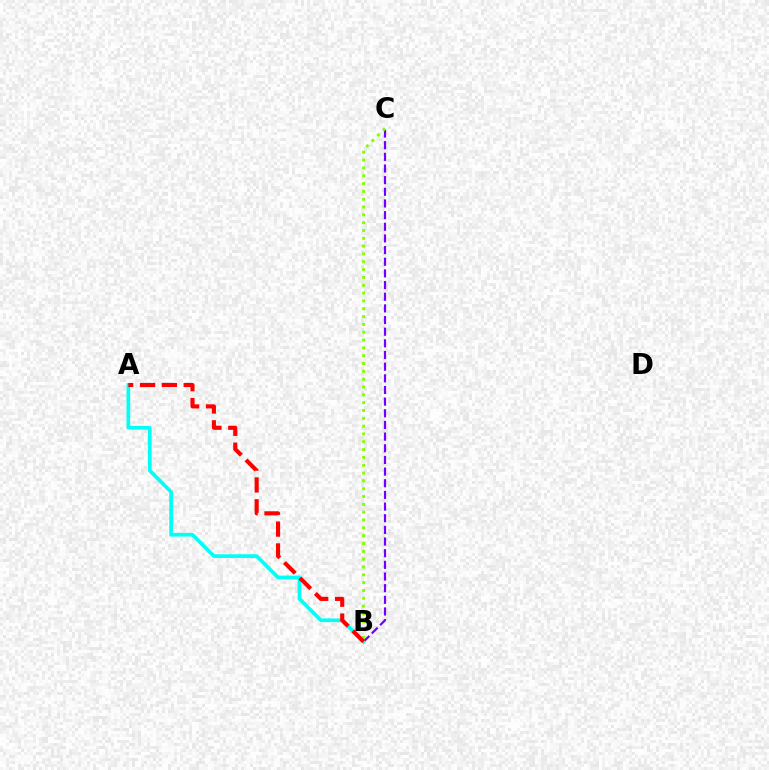{('B', 'C'): [{'color': '#7200ff', 'line_style': 'dashed', 'thickness': 1.58}, {'color': '#84ff00', 'line_style': 'dotted', 'thickness': 2.13}], ('A', 'B'): [{'color': '#00fff6', 'line_style': 'solid', 'thickness': 2.66}, {'color': '#ff0000', 'line_style': 'dashed', 'thickness': 2.97}]}